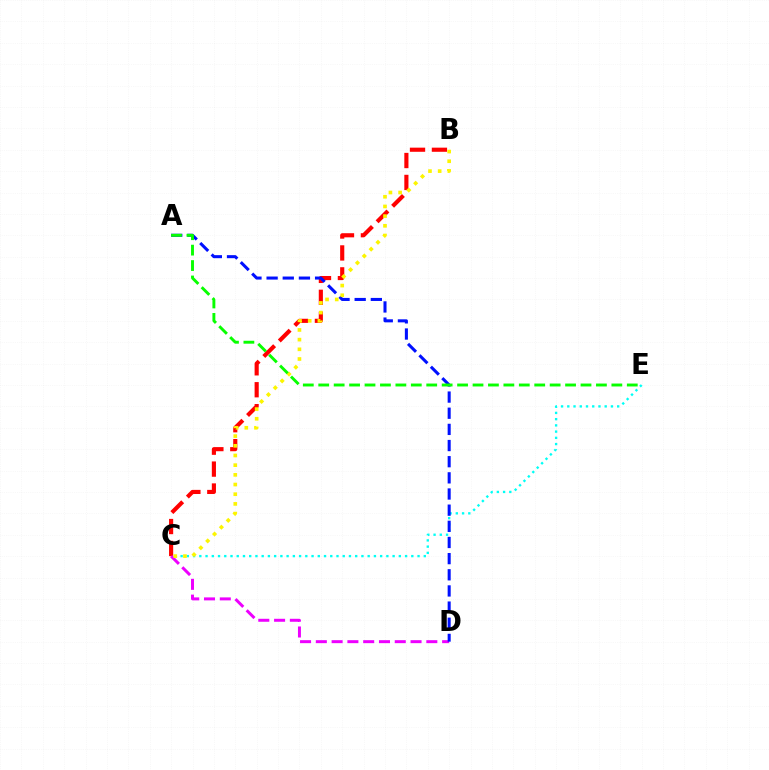{('B', 'C'): [{'color': '#ff0000', 'line_style': 'dashed', 'thickness': 2.98}, {'color': '#fcf500', 'line_style': 'dotted', 'thickness': 2.63}], ('C', 'E'): [{'color': '#00fff6', 'line_style': 'dotted', 'thickness': 1.69}], ('C', 'D'): [{'color': '#ee00ff', 'line_style': 'dashed', 'thickness': 2.14}], ('A', 'D'): [{'color': '#0010ff', 'line_style': 'dashed', 'thickness': 2.19}], ('A', 'E'): [{'color': '#08ff00', 'line_style': 'dashed', 'thickness': 2.1}]}